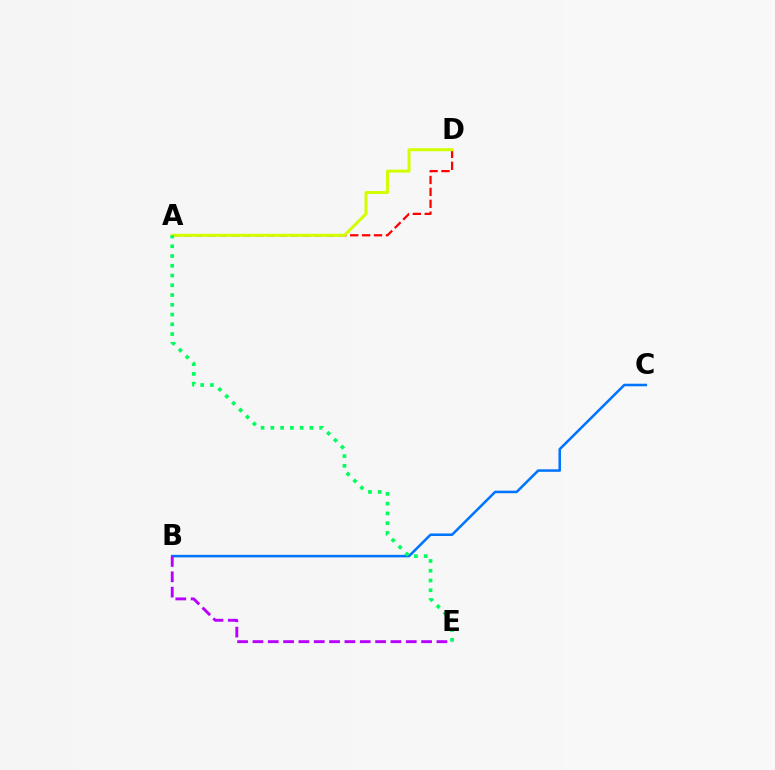{('A', 'D'): [{'color': '#ff0000', 'line_style': 'dashed', 'thickness': 1.62}, {'color': '#d1ff00', 'line_style': 'solid', 'thickness': 2.14}], ('B', 'C'): [{'color': '#0074ff', 'line_style': 'solid', 'thickness': 1.82}], ('B', 'E'): [{'color': '#b900ff', 'line_style': 'dashed', 'thickness': 2.08}], ('A', 'E'): [{'color': '#00ff5c', 'line_style': 'dotted', 'thickness': 2.65}]}